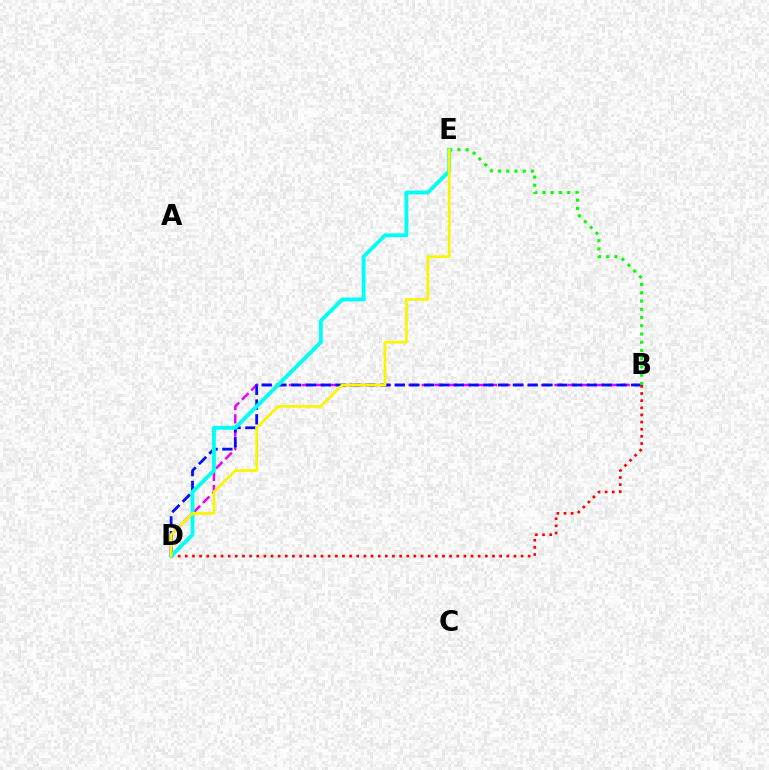{('B', 'D'): [{'color': '#ee00ff', 'line_style': 'dashed', 'thickness': 1.8}, {'color': '#0010ff', 'line_style': 'dashed', 'thickness': 2.01}, {'color': '#ff0000', 'line_style': 'dotted', 'thickness': 1.94}], ('B', 'E'): [{'color': '#08ff00', 'line_style': 'dotted', 'thickness': 2.24}], ('D', 'E'): [{'color': '#00fff6', 'line_style': 'solid', 'thickness': 2.79}, {'color': '#fcf500', 'line_style': 'solid', 'thickness': 1.97}]}